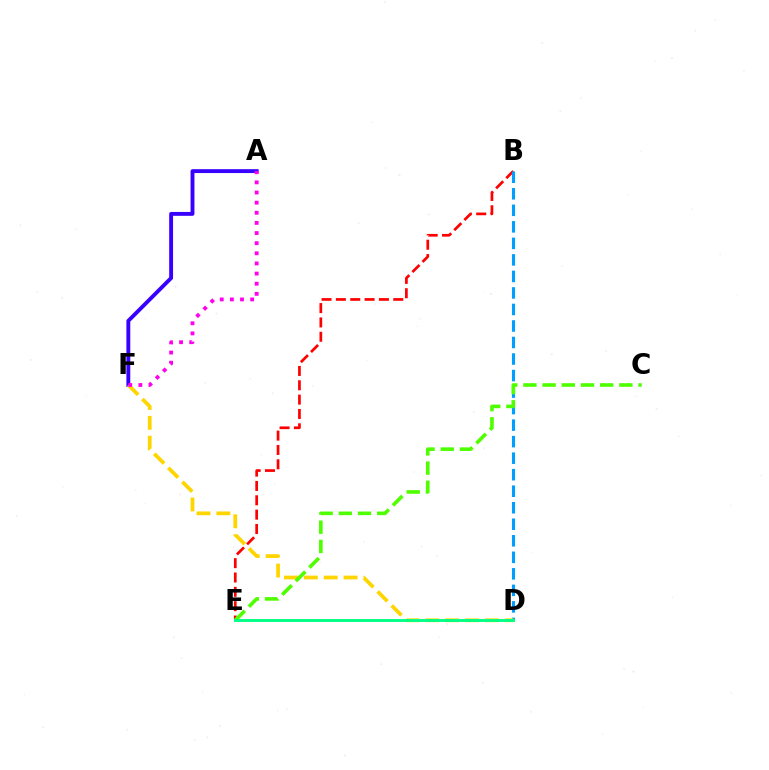{('A', 'F'): [{'color': '#3700ff', 'line_style': 'solid', 'thickness': 2.79}, {'color': '#ff00ed', 'line_style': 'dotted', 'thickness': 2.75}], ('B', 'E'): [{'color': '#ff0000', 'line_style': 'dashed', 'thickness': 1.95}], ('B', 'D'): [{'color': '#009eff', 'line_style': 'dashed', 'thickness': 2.24}], ('D', 'F'): [{'color': '#ffd500', 'line_style': 'dashed', 'thickness': 2.7}], ('C', 'E'): [{'color': '#4fff00', 'line_style': 'dashed', 'thickness': 2.61}], ('D', 'E'): [{'color': '#00ff86', 'line_style': 'solid', 'thickness': 2.08}]}